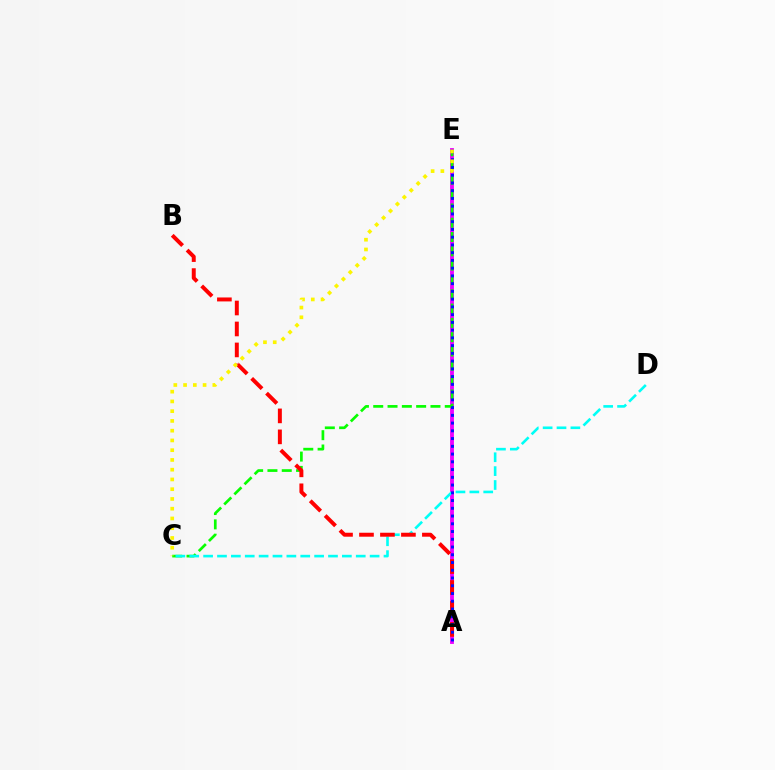{('A', 'E'): [{'color': '#ee00ff', 'line_style': 'solid', 'thickness': 2.77}, {'color': '#0010ff', 'line_style': 'dotted', 'thickness': 2.1}], ('C', 'E'): [{'color': '#08ff00', 'line_style': 'dashed', 'thickness': 1.94}, {'color': '#fcf500', 'line_style': 'dotted', 'thickness': 2.65}], ('C', 'D'): [{'color': '#00fff6', 'line_style': 'dashed', 'thickness': 1.88}], ('A', 'B'): [{'color': '#ff0000', 'line_style': 'dashed', 'thickness': 2.85}]}